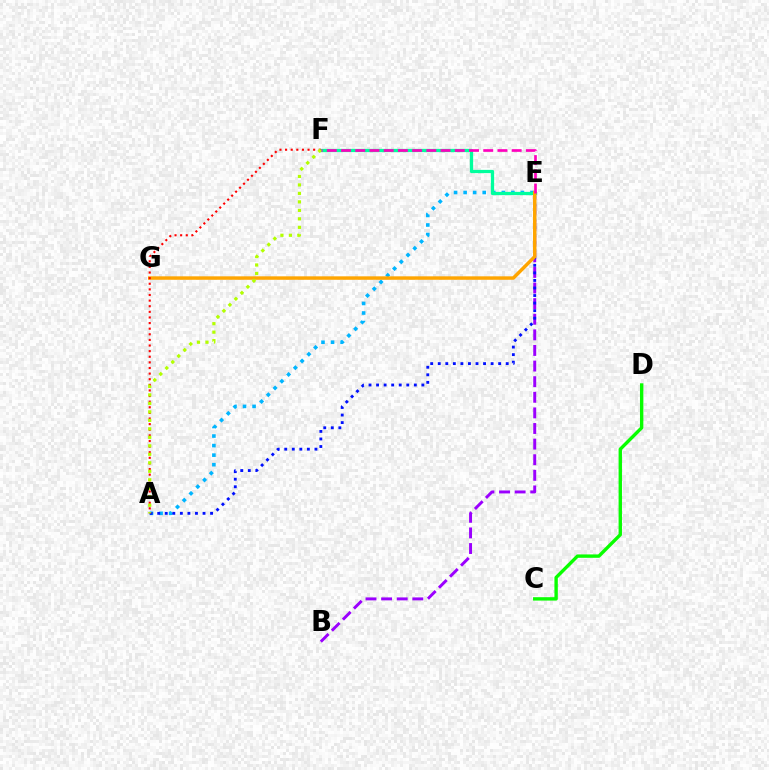{('B', 'E'): [{'color': '#9b00ff', 'line_style': 'dashed', 'thickness': 2.12}], ('A', 'E'): [{'color': '#00b5ff', 'line_style': 'dotted', 'thickness': 2.59}, {'color': '#0010ff', 'line_style': 'dotted', 'thickness': 2.05}], ('E', 'F'): [{'color': '#00ff9d', 'line_style': 'solid', 'thickness': 2.35}, {'color': '#ff00bd', 'line_style': 'dashed', 'thickness': 1.93}], ('E', 'G'): [{'color': '#ffa500', 'line_style': 'solid', 'thickness': 2.49}], ('A', 'F'): [{'color': '#ff0000', 'line_style': 'dotted', 'thickness': 1.53}, {'color': '#b3ff00', 'line_style': 'dotted', 'thickness': 2.31}], ('C', 'D'): [{'color': '#08ff00', 'line_style': 'solid', 'thickness': 2.43}]}